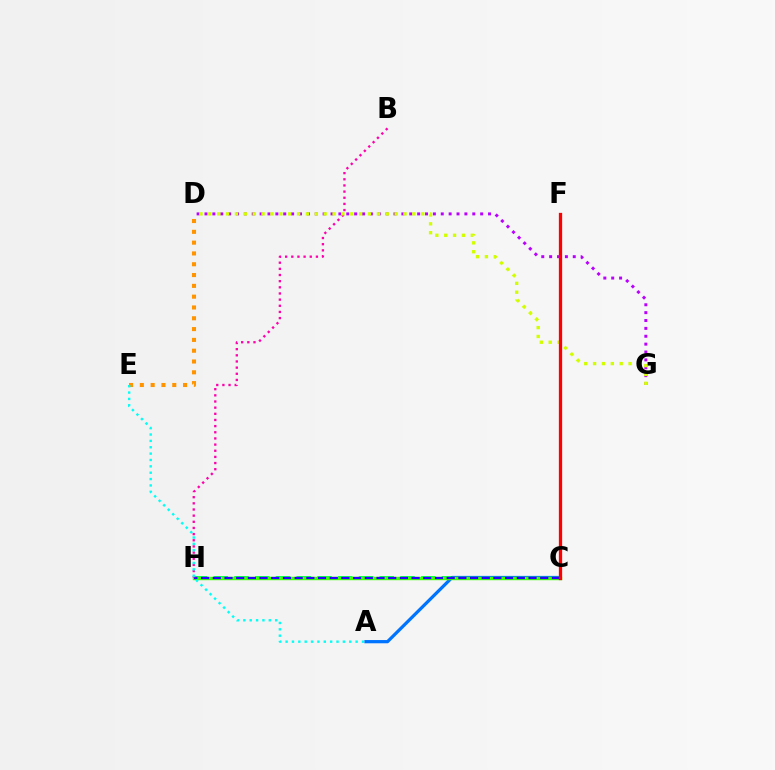{('C', 'H'): [{'color': '#00ff5c', 'line_style': 'dashed', 'thickness': 2.82}, {'color': '#3dff00', 'line_style': 'solid', 'thickness': 2.46}, {'color': '#2500ff', 'line_style': 'dashed', 'thickness': 1.59}], ('A', 'C'): [{'color': '#0074ff', 'line_style': 'solid', 'thickness': 2.33}], ('D', 'E'): [{'color': '#ff9400', 'line_style': 'dotted', 'thickness': 2.94}], ('D', 'G'): [{'color': '#b900ff', 'line_style': 'dotted', 'thickness': 2.14}, {'color': '#d1ff00', 'line_style': 'dotted', 'thickness': 2.41}], ('B', 'H'): [{'color': '#ff00ac', 'line_style': 'dotted', 'thickness': 1.67}], ('C', 'F'): [{'color': '#ff0000', 'line_style': 'solid', 'thickness': 2.36}], ('A', 'E'): [{'color': '#00fff6', 'line_style': 'dotted', 'thickness': 1.73}]}